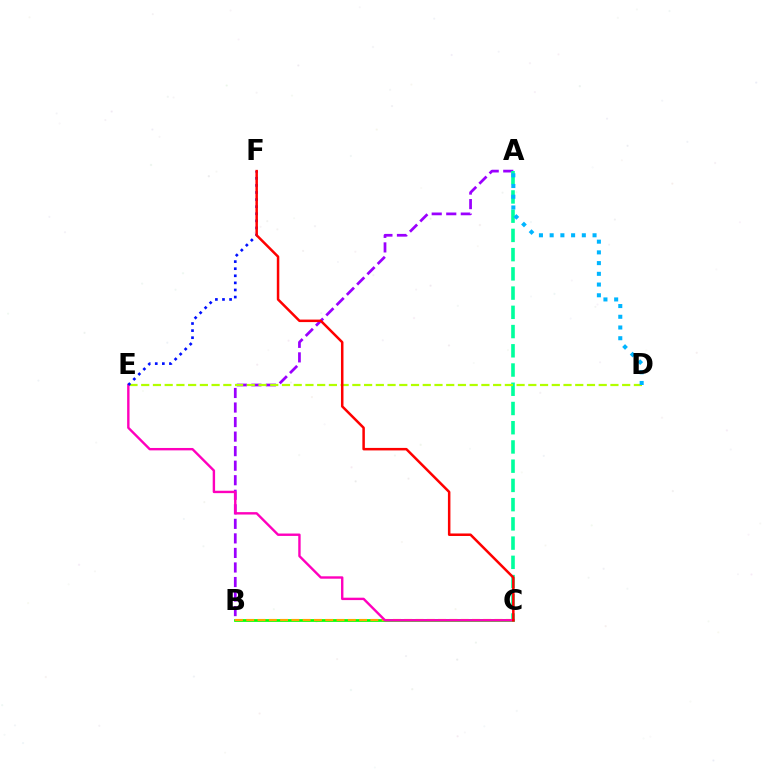{('B', 'C'): [{'color': '#08ff00', 'line_style': 'solid', 'thickness': 1.97}, {'color': '#ffa500', 'line_style': 'dashed', 'thickness': 1.53}], ('A', 'B'): [{'color': '#9b00ff', 'line_style': 'dashed', 'thickness': 1.98}], ('A', 'C'): [{'color': '#00ff9d', 'line_style': 'dashed', 'thickness': 2.61}], ('D', 'E'): [{'color': '#b3ff00', 'line_style': 'dashed', 'thickness': 1.59}], ('C', 'E'): [{'color': '#ff00bd', 'line_style': 'solid', 'thickness': 1.73}], ('E', 'F'): [{'color': '#0010ff', 'line_style': 'dotted', 'thickness': 1.93}], ('C', 'F'): [{'color': '#ff0000', 'line_style': 'solid', 'thickness': 1.8}], ('A', 'D'): [{'color': '#00b5ff', 'line_style': 'dotted', 'thickness': 2.91}]}